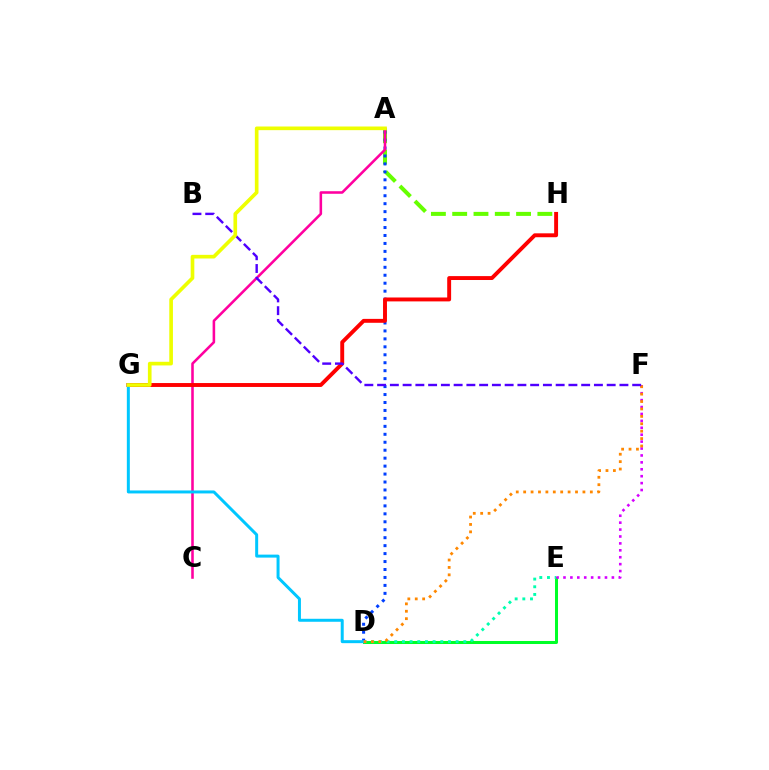{('A', 'H'): [{'color': '#66ff00', 'line_style': 'dashed', 'thickness': 2.89}], ('D', 'E'): [{'color': '#00ff27', 'line_style': 'solid', 'thickness': 2.17}, {'color': '#00ffaf', 'line_style': 'dotted', 'thickness': 2.08}], ('A', 'D'): [{'color': '#003fff', 'line_style': 'dotted', 'thickness': 2.16}], ('E', 'F'): [{'color': '#d600ff', 'line_style': 'dotted', 'thickness': 1.88}], ('A', 'C'): [{'color': '#ff00a0', 'line_style': 'solid', 'thickness': 1.85}], ('G', 'H'): [{'color': '#ff0000', 'line_style': 'solid', 'thickness': 2.81}], ('D', 'G'): [{'color': '#00c7ff', 'line_style': 'solid', 'thickness': 2.15}], ('D', 'F'): [{'color': '#ff8800', 'line_style': 'dotted', 'thickness': 2.01}], ('B', 'F'): [{'color': '#4f00ff', 'line_style': 'dashed', 'thickness': 1.73}], ('A', 'G'): [{'color': '#eeff00', 'line_style': 'solid', 'thickness': 2.63}]}